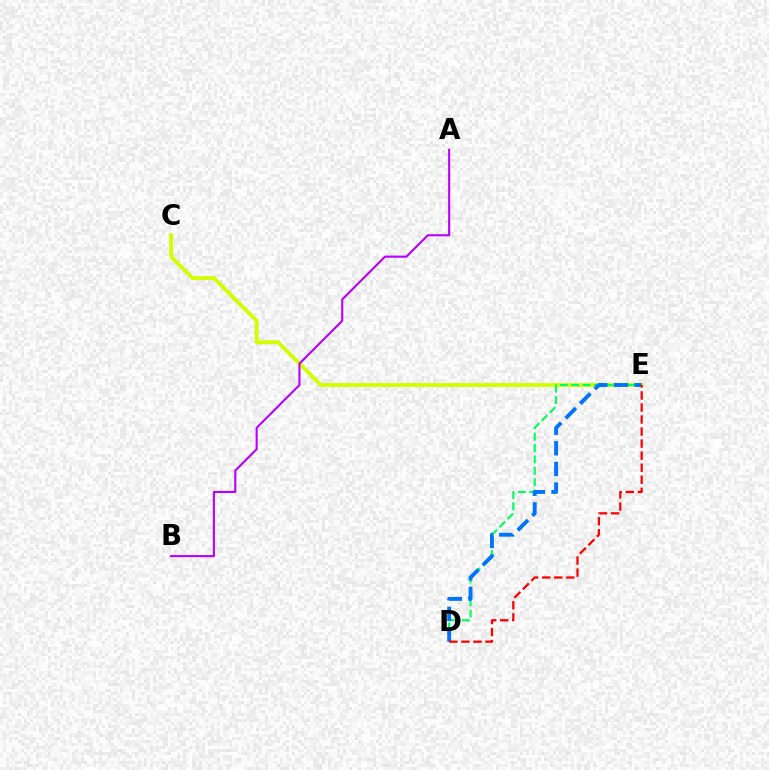{('C', 'E'): [{'color': '#d1ff00', 'line_style': 'solid', 'thickness': 2.75}], ('D', 'E'): [{'color': '#00ff5c', 'line_style': 'dashed', 'thickness': 1.54}, {'color': '#0074ff', 'line_style': 'dashed', 'thickness': 2.8}, {'color': '#ff0000', 'line_style': 'dashed', 'thickness': 1.64}], ('A', 'B'): [{'color': '#b900ff', 'line_style': 'solid', 'thickness': 1.52}]}